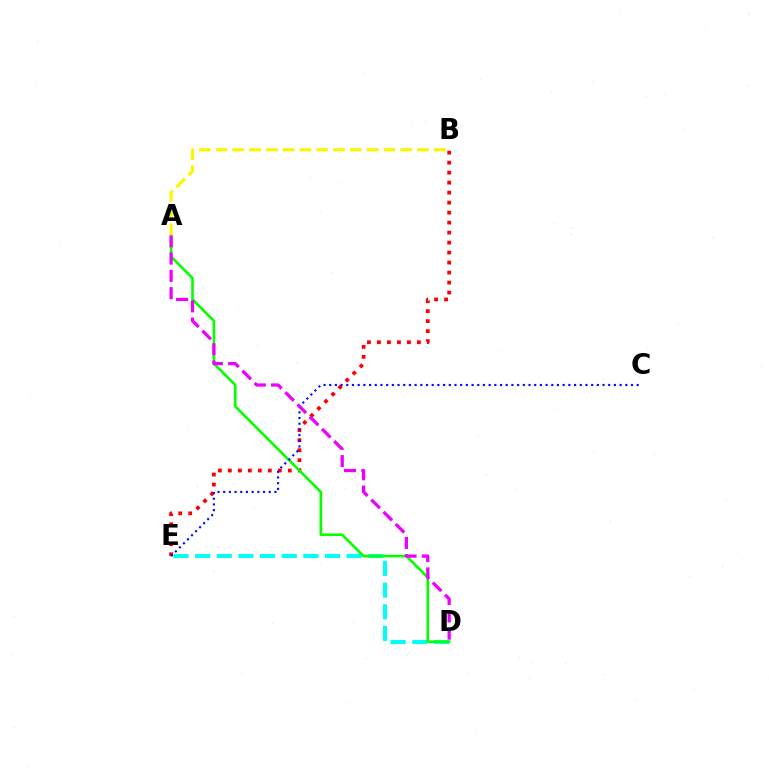{('D', 'E'): [{'color': '#00fff6', 'line_style': 'dashed', 'thickness': 2.94}], ('B', 'E'): [{'color': '#ff0000', 'line_style': 'dotted', 'thickness': 2.71}], ('A', 'D'): [{'color': '#08ff00', 'line_style': 'solid', 'thickness': 1.9}, {'color': '#ee00ff', 'line_style': 'dashed', 'thickness': 2.35}], ('C', 'E'): [{'color': '#0010ff', 'line_style': 'dotted', 'thickness': 1.55}], ('A', 'B'): [{'color': '#fcf500', 'line_style': 'dashed', 'thickness': 2.28}]}